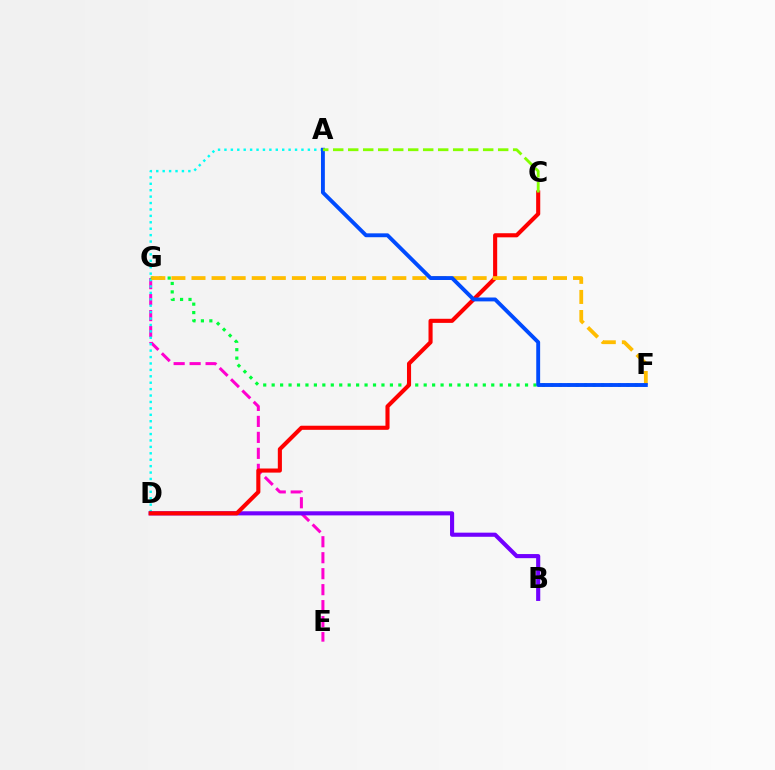{('E', 'G'): [{'color': '#ff00cf', 'line_style': 'dashed', 'thickness': 2.17}], ('F', 'G'): [{'color': '#00ff39', 'line_style': 'dotted', 'thickness': 2.29}, {'color': '#ffbd00', 'line_style': 'dashed', 'thickness': 2.73}], ('A', 'D'): [{'color': '#00fff6', 'line_style': 'dotted', 'thickness': 1.74}], ('B', 'D'): [{'color': '#7200ff', 'line_style': 'solid', 'thickness': 2.96}], ('C', 'D'): [{'color': '#ff0000', 'line_style': 'solid', 'thickness': 2.95}], ('A', 'F'): [{'color': '#004bff', 'line_style': 'solid', 'thickness': 2.79}], ('A', 'C'): [{'color': '#84ff00', 'line_style': 'dashed', 'thickness': 2.04}]}